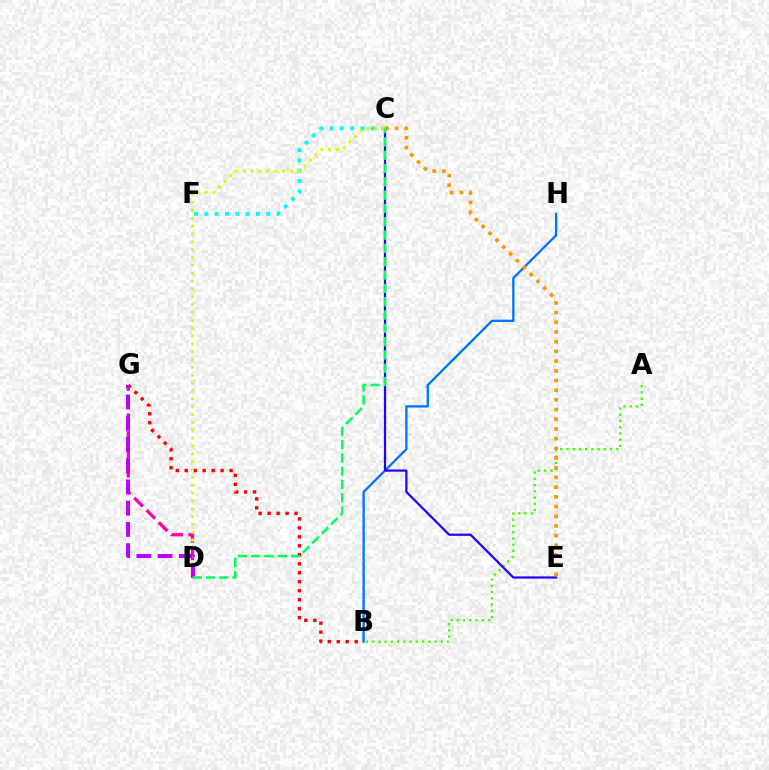{('B', 'G'): [{'color': '#ff0000', 'line_style': 'dotted', 'thickness': 2.44}], ('A', 'B'): [{'color': '#3dff00', 'line_style': 'dotted', 'thickness': 1.69}], ('C', 'F'): [{'color': '#00fff6', 'line_style': 'dotted', 'thickness': 2.8}], ('D', 'G'): [{'color': '#ff00ac', 'line_style': 'dashed', 'thickness': 2.36}, {'color': '#b900ff', 'line_style': 'dashed', 'thickness': 2.89}], ('B', 'H'): [{'color': '#0074ff', 'line_style': 'solid', 'thickness': 1.67}], ('C', 'E'): [{'color': '#2500ff', 'line_style': 'solid', 'thickness': 1.6}, {'color': '#ff9400', 'line_style': 'dotted', 'thickness': 2.63}], ('C', 'D'): [{'color': '#d1ff00', 'line_style': 'dotted', 'thickness': 2.13}, {'color': '#00ff5c', 'line_style': 'dashed', 'thickness': 1.81}]}